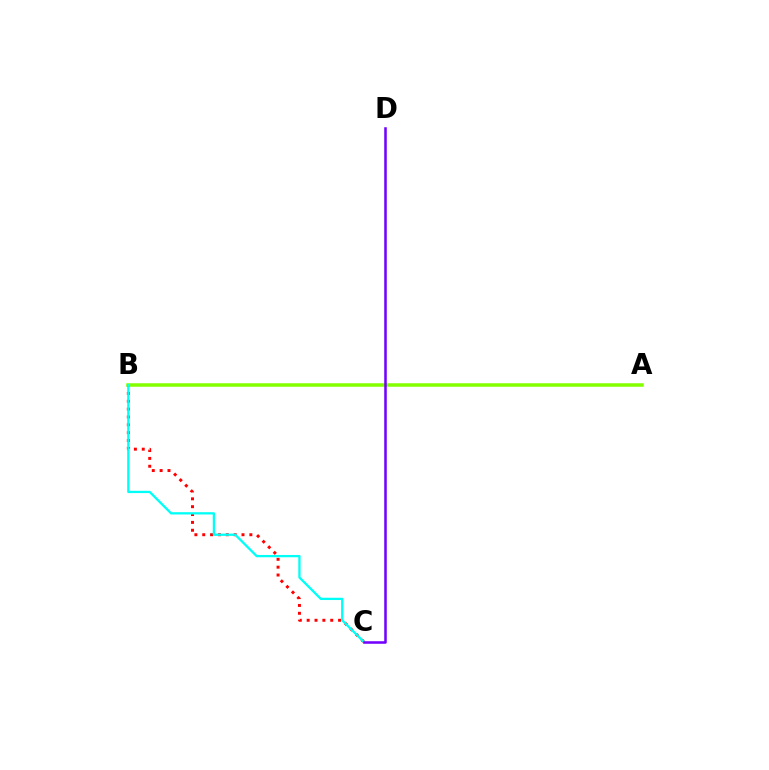{('B', 'C'): [{'color': '#ff0000', 'line_style': 'dotted', 'thickness': 2.13}, {'color': '#00fff6', 'line_style': 'solid', 'thickness': 1.65}], ('A', 'B'): [{'color': '#84ff00', 'line_style': 'solid', 'thickness': 2.52}], ('C', 'D'): [{'color': '#7200ff', 'line_style': 'solid', 'thickness': 1.82}]}